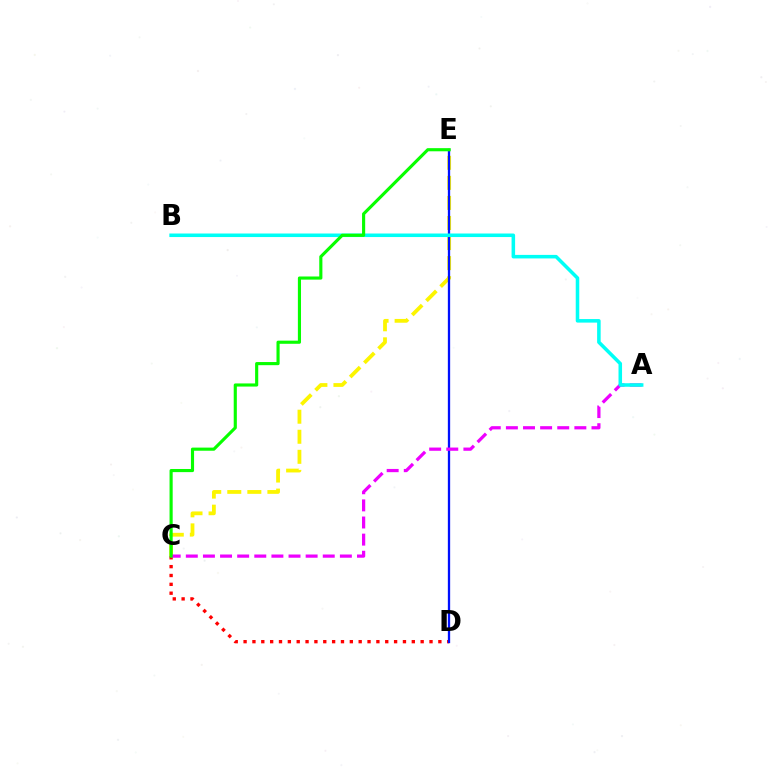{('C', 'E'): [{'color': '#fcf500', 'line_style': 'dashed', 'thickness': 2.72}, {'color': '#08ff00', 'line_style': 'solid', 'thickness': 2.26}], ('C', 'D'): [{'color': '#ff0000', 'line_style': 'dotted', 'thickness': 2.41}], ('D', 'E'): [{'color': '#0010ff', 'line_style': 'solid', 'thickness': 1.66}], ('A', 'C'): [{'color': '#ee00ff', 'line_style': 'dashed', 'thickness': 2.33}], ('A', 'B'): [{'color': '#00fff6', 'line_style': 'solid', 'thickness': 2.55}]}